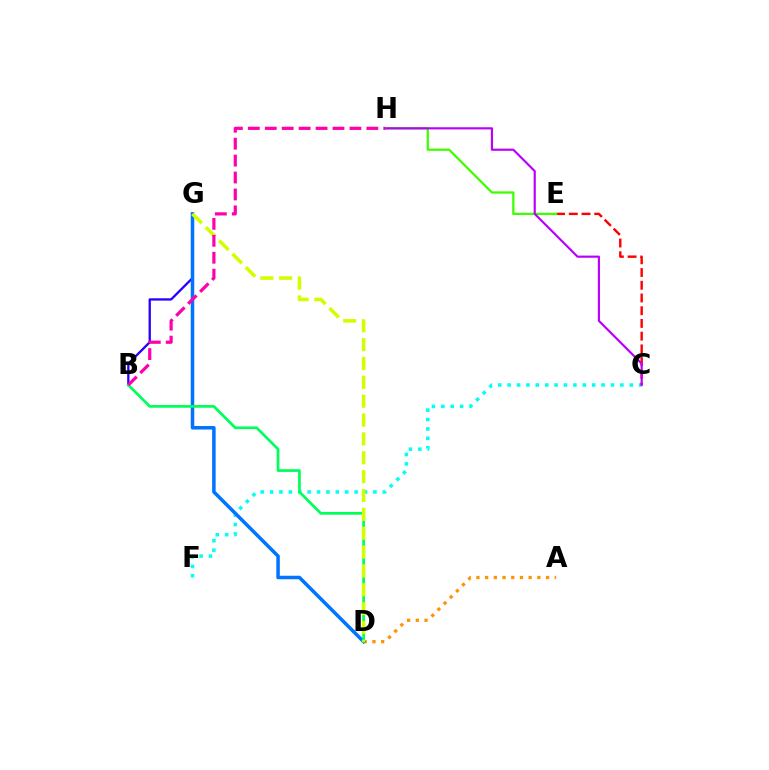{('A', 'D'): [{'color': '#ff9400', 'line_style': 'dotted', 'thickness': 2.36}], ('C', 'F'): [{'color': '#00fff6', 'line_style': 'dotted', 'thickness': 2.55}], ('B', 'G'): [{'color': '#2500ff', 'line_style': 'solid', 'thickness': 1.65}], ('D', 'G'): [{'color': '#0074ff', 'line_style': 'solid', 'thickness': 2.53}, {'color': '#d1ff00', 'line_style': 'dashed', 'thickness': 2.56}], ('B', 'D'): [{'color': '#00ff5c', 'line_style': 'solid', 'thickness': 1.96}], ('C', 'E'): [{'color': '#ff0000', 'line_style': 'dashed', 'thickness': 1.73}], ('E', 'H'): [{'color': '#3dff00', 'line_style': 'solid', 'thickness': 1.63}], ('C', 'H'): [{'color': '#b900ff', 'line_style': 'solid', 'thickness': 1.56}], ('B', 'H'): [{'color': '#ff00ac', 'line_style': 'dashed', 'thickness': 2.3}]}